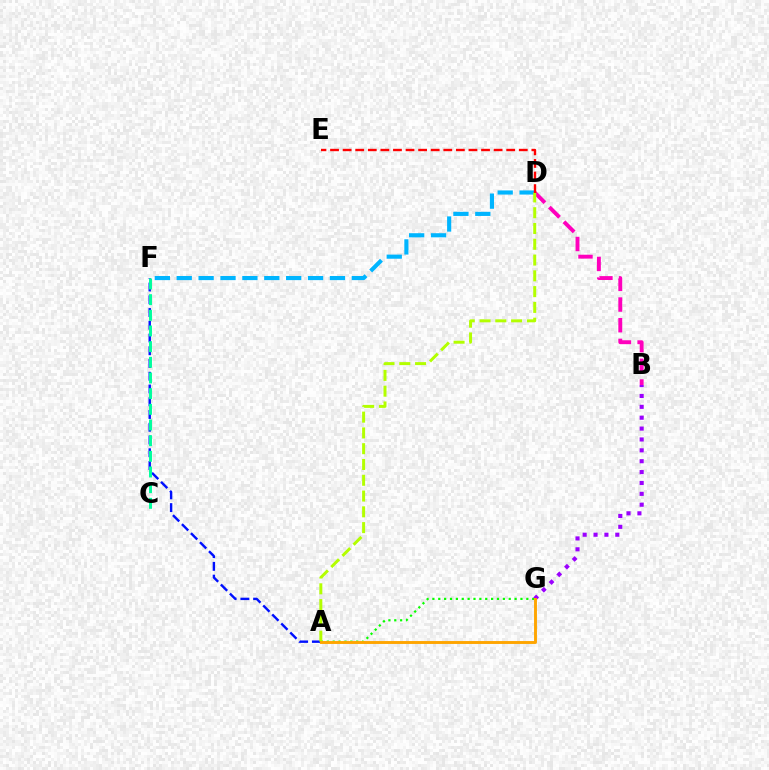{('D', 'F'): [{'color': '#00b5ff', 'line_style': 'dashed', 'thickness': 2.97}], ('A', 'G'): [{'color': '#08ff00', 'line_style': 'dotted', 'thickness': 1.6}, {'color': '#ffa500', 'line_style': 'solid', 'thickness': 2.09}], ('A', 'F'): [{'color': '#0010ff', 'line_style': 'dashed', 'thickness': 1.73}], ('B', 'D'): [{'color': '#ff00bd', 'line_style': 'dashed', 'thickness': 2.81}], ('B', 'G'): [{'color': '#9b00ff', 'line_style': 'dotted', 'thickness': 2.95}], ('A', 'D'): [{'color': '#b3ff00', 'line_style': 'dashed', 'thickness': 2.14}], ('D', 'E'): [{'color': '#ff0000', 'line_style': 'dashed', 'thickness': 1.71}], ('C', 'F'): [{'color': '#00ff9d', 'line_style': 'dashed', 'thickness': 2.13}]}